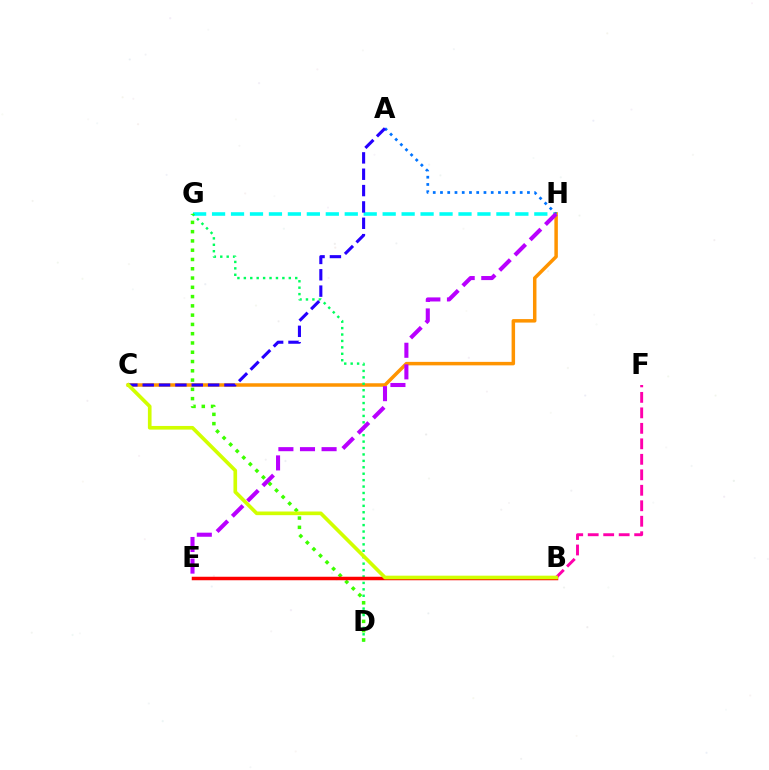{('G', 'H'): [{'color': '#00fff6', 'line_style': 'dashed', 'thickness': 2.58}], ('C', 'H'): [{'color': '#ff9400', 'line_style': 'solid', 'thickness': 2.51}], ('D', 'G'): [{'color': '#00ff5c', 'line_style': 'dotted', 'thickness': 1.75}, {'color': '#3dff00', 'line_style': 'dotted', 'thickness': 2.52}], ('A', 'H'): [{'color': '#0074ff', 'line_style': 'dotted', 'thickness': 1.97}], ('B', 'F'): [{'color': '#ff00ac', 'line_style': 'dashed', 'thickness': 2.1}], ('A', 'C'): [{'color': '#2500ff', 'line_style': 'dashed', 'thickness': 2.22}], ('B', 'E'): [{'color': '#ff0000', 'line_style': 'solid', 'thickness': 2.52}], ('E', 'H'): [{'color': '#b900ff', 'line_style': 'dashed', 'thickness': 2.93}], ('B', 'C'): [{'color': '#d1ff00', 'line_style': 'solid', 'thickness': 2.63}]}